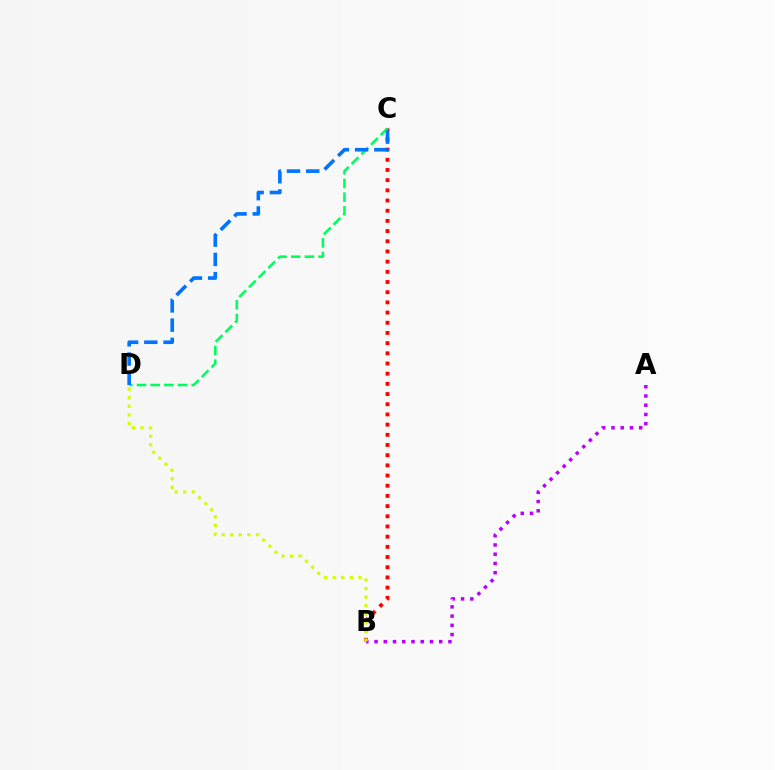{('B', 'C'): [{'color': '#ff0000', 'line_style': 'dotted', 'thickness': 2.77}], ('A', 'B'): [{'color': '#b900ff', 'line_style': 'dotted', 'thickness': 2.51}], ('C', 'D'): [{'color': '#00ff5c', 'line_style': 'dashed', 'thickness': 1.86}, {'color': '#0074ff', 'line_style': 'dashed', 'thickness': 2.61}], ('B', 'D'): [{'color': '#d1ff00', 'line_style': 'dotted', 'thickness': 2.33}]}